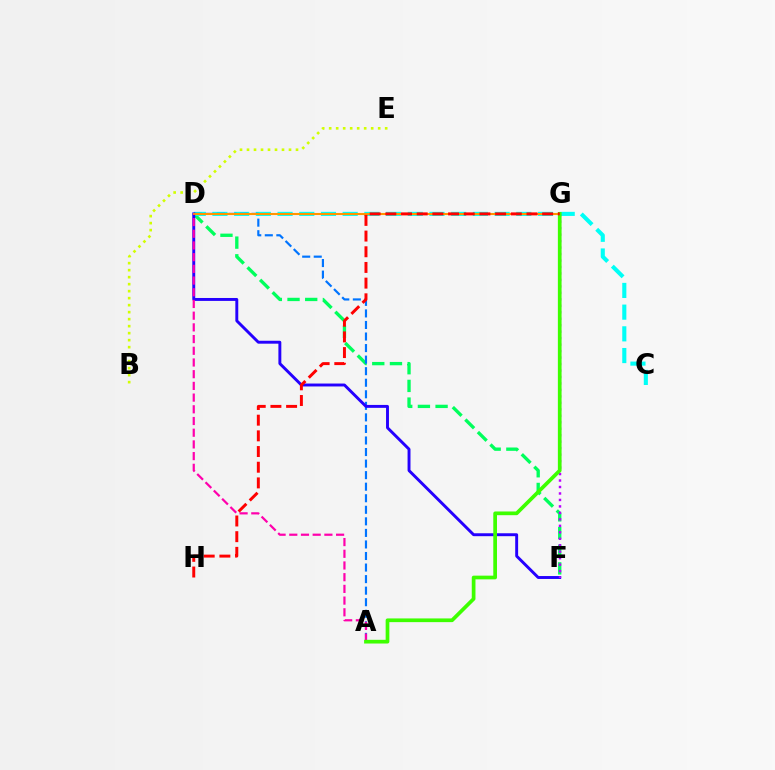{('D', 'F'): [{'color': '#00ff5c', 'line_style': 'dashed', 'thickness': 2.4}, {'color': '#2500ff', 'line_style': 'solid', 'thickness': 2.1}], ('C', 'D'): [{'color': '#00fff6', 'line_style': 'dashed', 'thickness': 2.95}], ('B', 'E'): [{'color': '#d1ff00', 'line_style': 'dotted', 'thickness': 1.9}], ('A', 'D'): [{'color': '#0074ff', 'line_style': 'dashed', 'thickness': 1.57}, {'color': '#ff00ac', 'line_style': 'dashed', 'thickness': 1.59}], ('F', 'G'): [{'color': '#b900ff', 'line_style': 'dotted', 'thickness': 1.76}], ('D', 'G'): [{'color': '#ff9400', 'line_style': 'solid', 'thickness': 1.5}], ('A', 'G'): [{'color': '#3dff00', 'line_style': 'solid', 'thickness': 2.67}], ('G', 'H'): [{'color': '#ff0000', 'line_style': 'dashed', 'thickness': 2.13}]}